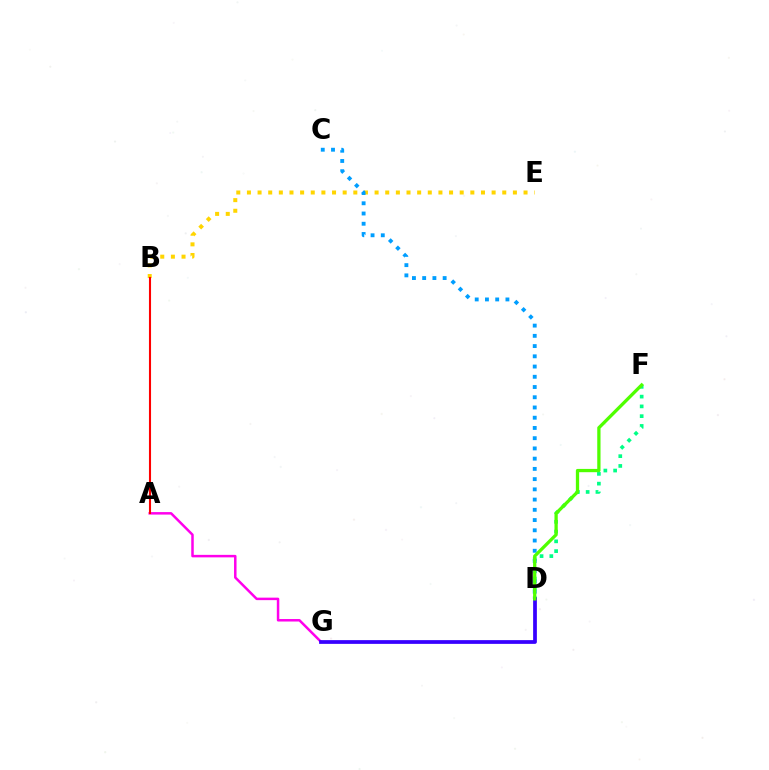{('A', 'G'): [{'color': '#ff00ed', 'line_style': 'solid', 'thickness': 1.8}], ('B', 'E'): [{'color': '#ffd500', 'line_style': 'dotted', 'thickness': 2.89}], ('A', 'B'): [{'color': '#ff0000', 'line_style': 'solid', 'thickness': 1.51}], ('D', 'F'): [{'color': '#00ff86', 'line_style': 'dotted', 'thickness': 2.66}, {'color': '#4fff00', 'line_style': 'solid', 'thickness': 2.36}], ('D', 'G'): [{'color': '#3700ff', 'line_style': 'solid', 'thickness': 2.69}], ('C', 'D'): [{'color': '#009eff', 'line_style': 'dotted', 'thickness': 2.78}]}